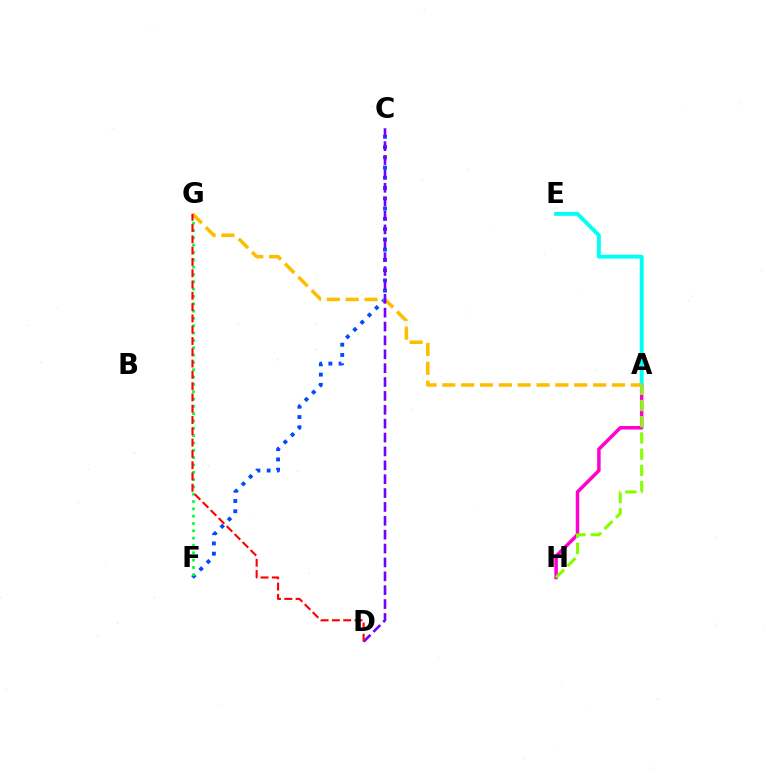{('A', 'H'): [{'color': '#ff00cf', 'line_style': 'solid', 'thickness': 2.52}, {'color': '#84ff00', 'line_style': 'dashed', 'thickness': 2.2}], ('A', 'E'): [{'color': '#00fff6', 'line_style': 'solid', 'thickness': 2.8}], ('C', 'F'): [{'color': '#004bff', 'line_style': 'dotted', 'thickness': 2.79}], ('F', 'G'): [{'color': '#00ff39', 'line_style': 'dotted', 'thickness': 1.99}], ('A', 'G'): [{'color': '#ffbd00', 'line_style': 'dashed', 'thickness': 2.56}], ('C', 'D'): [{'color': '#7200ff', 'line_style': 'dashed', 'thickness': 1.88}], ('D', 'G'): [{'color': '#ff0000', 'line_style': 'dashed', 'thickness': 1.53}]}